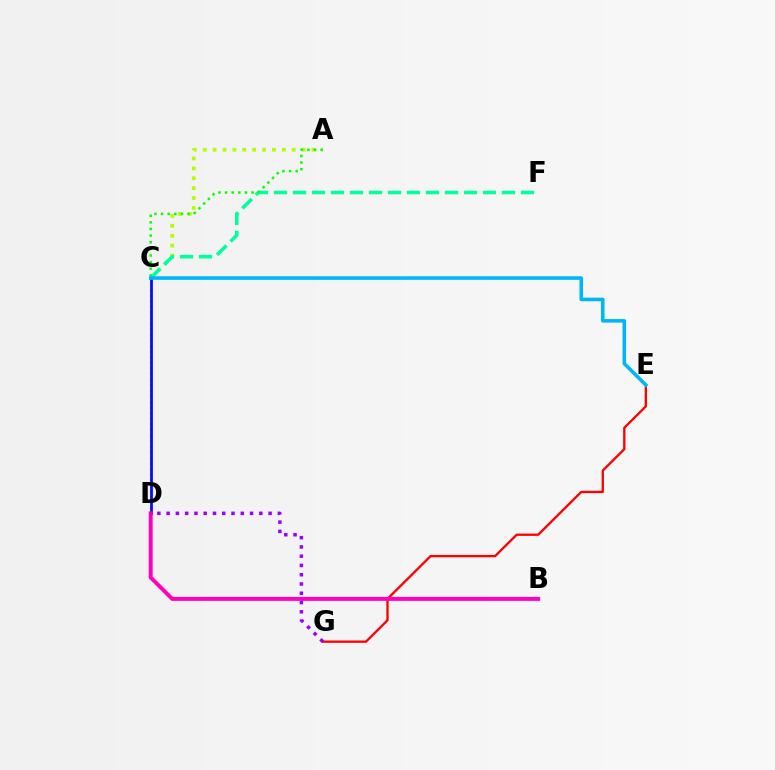{('A', 'C'): [{'color': '#b3ff00', 'line_style': 'dotted', 'thickness': 2.68}, {'color': '#08ff00', 'line_style': 'dotted', 'thickness': 1.8}], ('C', 'F'): [{'color': '#00ff9d', 'line_style': 'dashed', 'thickness': 2.58}], ('C', 'D'): [{'color': '#ffa500', 'line_style': 'dotted', 'thickness': 1.52}, {'color': '#0010ff', 'line_style': 'solid', 'thickness': 2.0}], ('E', 'G'): [{'color': '#ff0000', 'line_style': 'solid', 'thickness': 1.67}], ('B', 'D'): [{'color': '#ff00bd', 'line_style': 'solid', 'thickness': 2.84}], ('D', 'G'): [{'color': '#9b00ff', 'line_style': 'dotted', 'thickness': 2.52}], ('C', 'E'): [{'color': '#00b5ff', 'line_style': 'solid', 'thickness': 2.57}]}